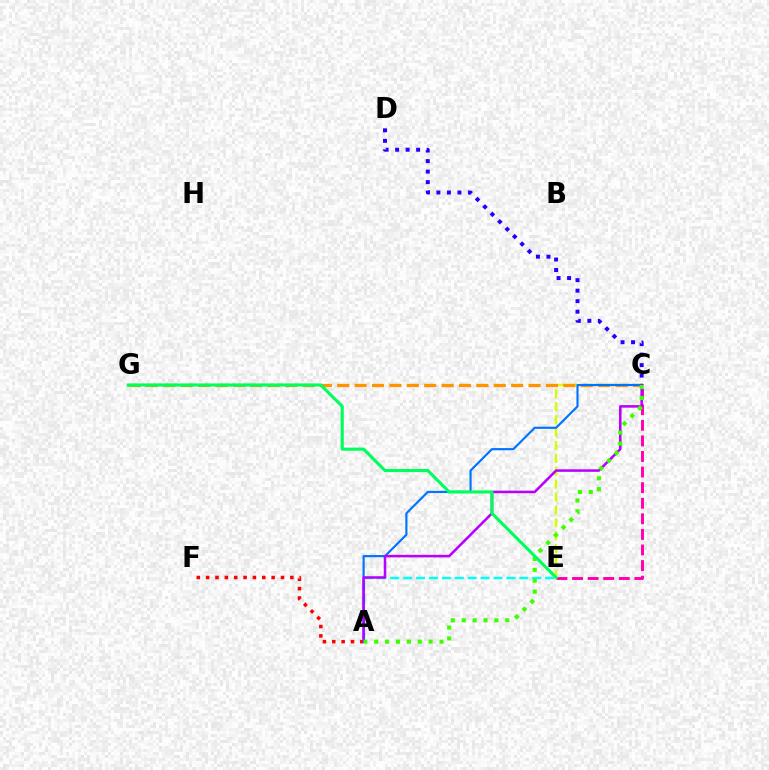{('C', 'E'): [{'color': '#d1ff00', 'line_style': 'dashed', 'thickness': 1.75}, {'color': '#ff00ac', 'line_style': 'dashed', 'thickness': 2.12}], ('A', 'F'): [{'color': '#ff0000', 'line_style': 'dotted', 'thickness': 2.54}], ('A', 'E'): [{'color': '#00fff6', 'line_style': 'dashed', 'thickness': 1.75}], ('C', 'G'): [{'color': '#ff9400', 'line_style': 'dashed', 'thickness': 2.36}], ('C', 'D'): [{'color': '#2500ff', 'line_style': 'dotted', 'thickness': 2.86}], ('A', 'C'): [{'color': '#0074ff', 'line_style': 'solid', 'thickness': 1.55}, {'color': '#b900ff', 'line_style': 'solid', 'thickness': 1.83}, {'color': '#3dff00', 'line_style': 'dotted', 'thickness': 2.96}], ('E', 'G'): [{'color': '#00ff5c', 'line_style': 'solid', 'thickness': 2.25}]}